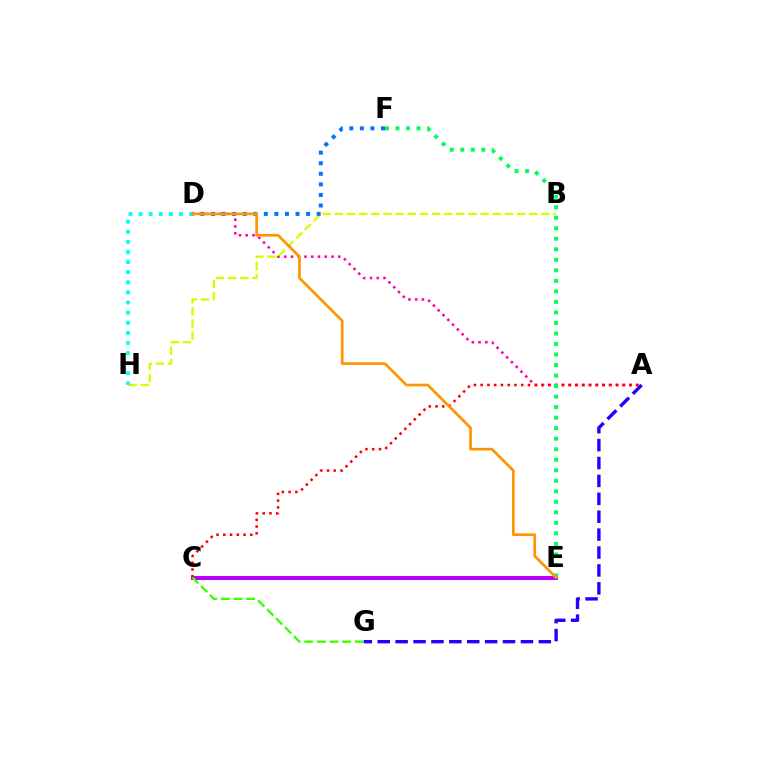{('A', 'D'): [{'color': '#ff00ac', 'line_style': 'dotted', 'thickness': 1.84}], ('B', 'H'): [{'color': '#d1ff00', 'line_style': 'dashed', 'thickness': 1.65}], ('D', 'F'): [{'color': '#0074ff', 'line_style': 'dotted', 'thickness': 2.87}], ('C', 'E'): [{'color': '#b900ff', 'line_style': 'solid', 'thickness': 2.91}], ('A', 'G'): [{'color': '#2500ff', 'line_style': 'dashed', 'thickness': 2.43}], ('D', 'H'): [{'color': '#00fff6', 'line_style': 'dotted', 'thickness': 2.75}], ('A', 'C'): [{'color': '#ff0000', 'line_style': 'dotted', 'thickness': 1.84}], ('E', 'F'): [{'color': '#00ff5c', 'line_style': 'dotted', 'thickness': 2.86}], ('C', 'G'): [{'color': '#3dff00', 'line_style': 'dashed', 'thickness': 1.72}], ('D', 'E'): [{'color': '#ff9400', 'line_style': 'solid', 'thickness': 1.94}]}